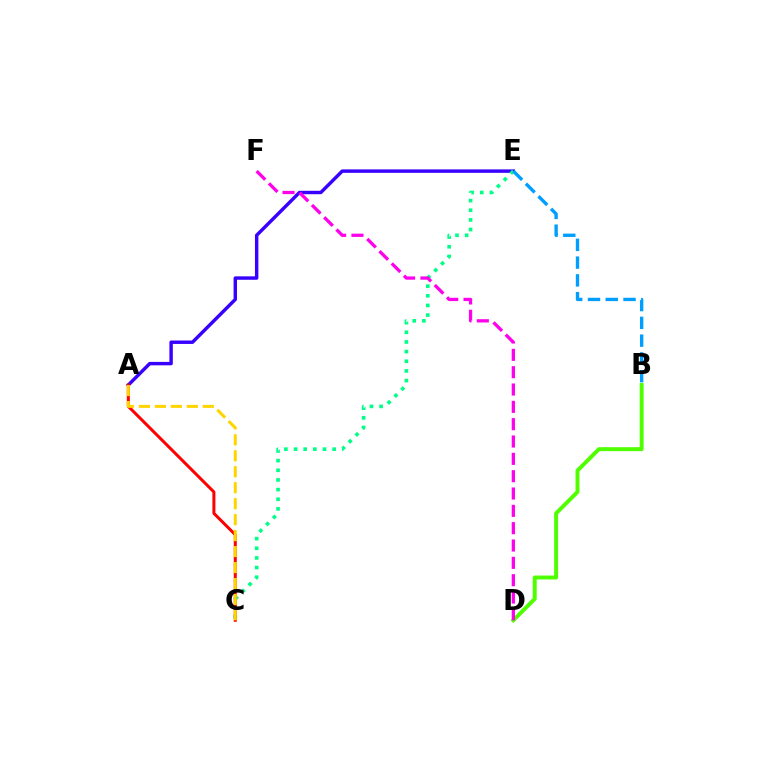{('B', 'D'): [{'color': '#4fff00', 'line_style': 'solid', 'thickness': 2.84}], ('A', 'E'): [{'color': '#3700ff', 'line_style': 'solid', 'thickness': 2.47}], ('C', 'E'): [{'color': '#00ff86', 'line_style': 'dotted', 'thickness': 2.62}], ('A', 'C'): [{'color': '#ff0000', 'line_style': 'solid', 'thickness': 2.16}, {'color': '#ffd500', 'line_style': 'dashed', 'thickness': 2.17}], ('D', 'F'): [{'color': '#ff00ed', 'line_style': 'dashed', 'thickness': 2.35}], ('B', 'E'): [{'color': '#009eff', 'line_style': 'dashed', 'thickness': 2.41}]}